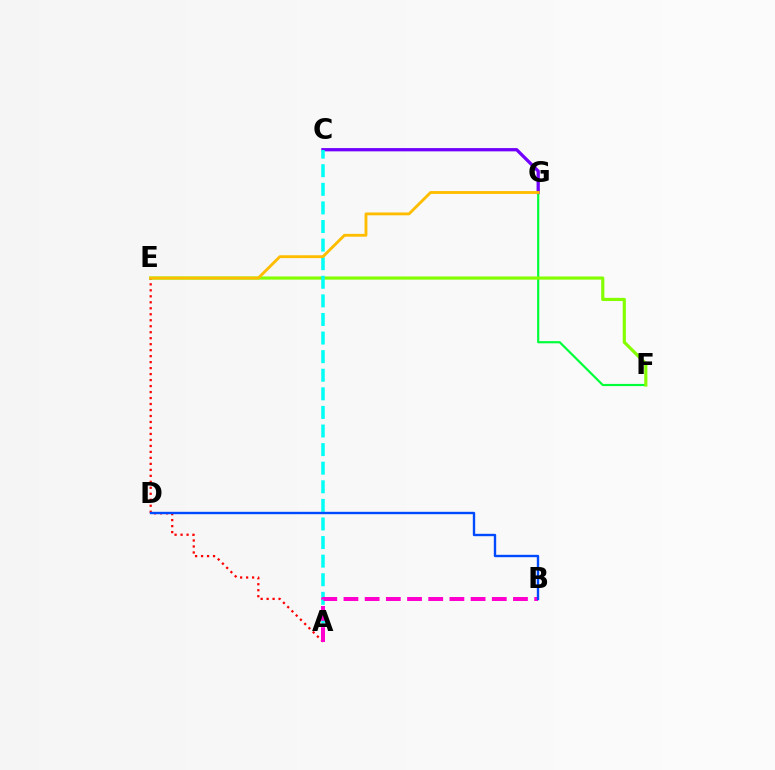{('F', 'G'): [{'color': '#00ff39', 'line_style': 'solid', 'thickness': 1.57}], ('C', 'G'): [{'color': '#7200ff', 'line_style': 'solid', 'thickness': 2.35}], ('E', 'F'): [{'color': '#84ff00', 'line_style': 'solid', 'thickness': 2.28}], ('A', 'C'): [{'color': '#00fff6', 'line_style': 'dashed', 'thickness': 2.53}], ('A', 'E'): [{'color': '#ff0000', 'line_style': 'dotted', 'thickness': 1.63}], ('E', 'G'): [{'color': '#ffbd00', 'line_style': 'solid', 'thickness': 2.05}], ('A', 'B'): [{'color': '#ff00cf', 'line_style': 'dashed', 'thickness': 2.88}], ('B', 'D'): [{'color': '#004bff', 'line_style': 'solid', 'thickness': 1.72}]}